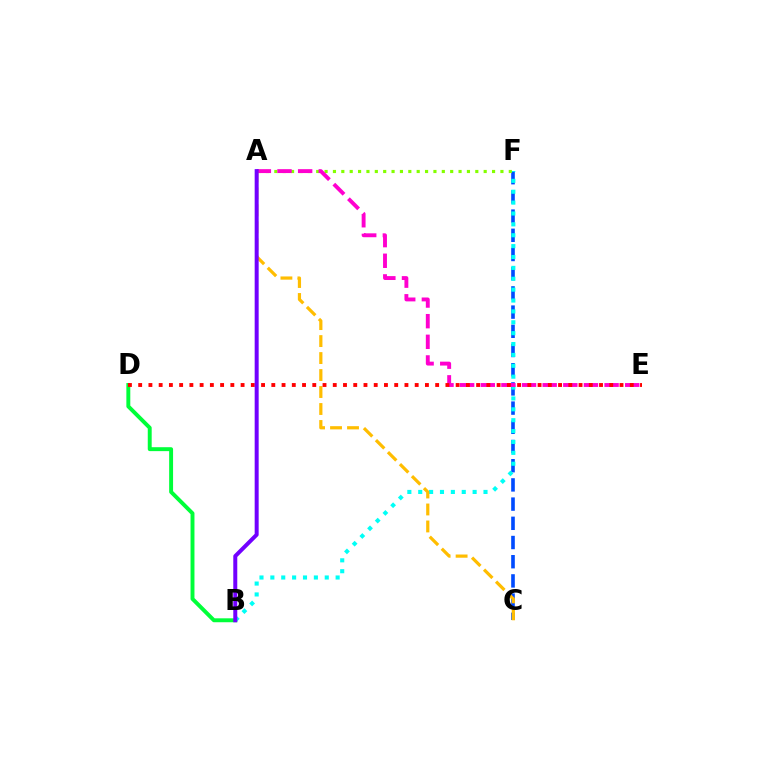{('C', 'F'): [{'color': '#004bff', 'line_style': 'dashed', 'thickness': 2.61}], ('B', 'D'): [{'color': '#00ff39', 'line_style': 'solid', 'thickness': 2.83}], ('B', 'F'): [{'color': '#00fff6', 'line_style': 'dotted', 'thickness': 2.96}], ('A', 'F'): [{'color': '#84ff00', 'line_style': 'dotted', 'thickness': 2.28}], ('A', 'E'): [{'color': '#ff00cf', 'line_style': 'dashed', 'thickness': 2.8}], ('A', 'C'): [{'color': '#ffbd00', 'line_style': 'dashed', 'thickness': 2.31}], ('D', 'E'): [{'color': '#ff0000', 'line_style': 'dotted', 'thickness': 2.78}], ('A', 'B'): [{'color': '#7200ff', 'line_style': 'solid', 'thickness': 2.87}]}